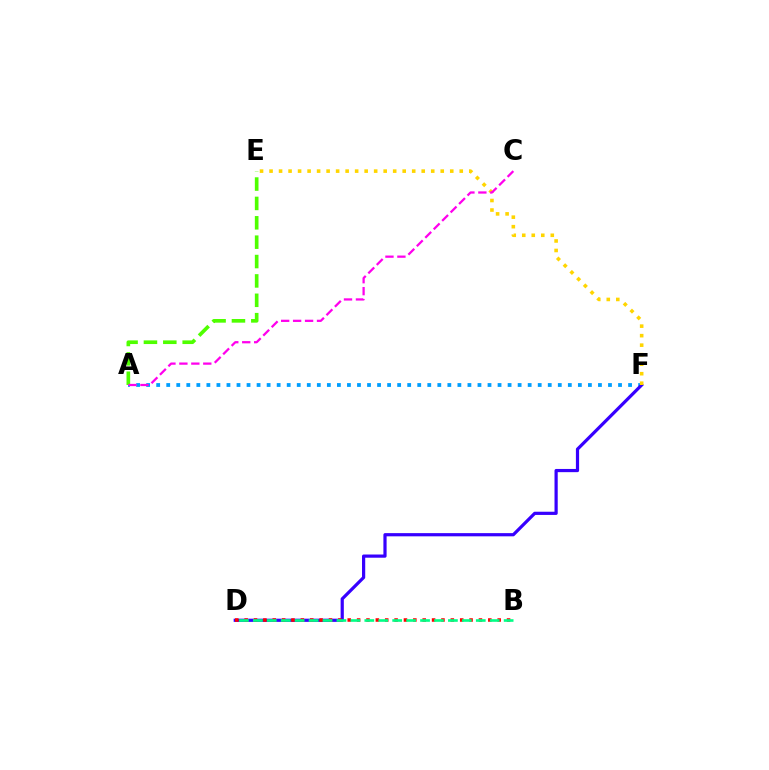{('A', 'F'): [{'color': '#009eff', 'line_style': 'dotted', 'thickness': 2.73}], ('D', 'F'): [{'color': '#3700ff', 'line_style': 'solid', 'thickness': 2.31}], ('E', 'F'): [{'color': '#ffd500', 'line_style': 'dotted', 'thickness': 2.58}], ('A', 'E'): [{'color': '#4fff00', 'line_style': 'dashed', 'thickness': 2.63}], ('B', 'D'): [{'color': '#ff0000', 'line_style': 'dotted', 'thickness': 2.55}, {'color': '#00ff86', 'line_style': 'dashed', 'thickness': 1.89}], ('A', 'C'): [{'color': '#ff00ed', 'line_style': 'dashed', 'thickness': 1.62}]}